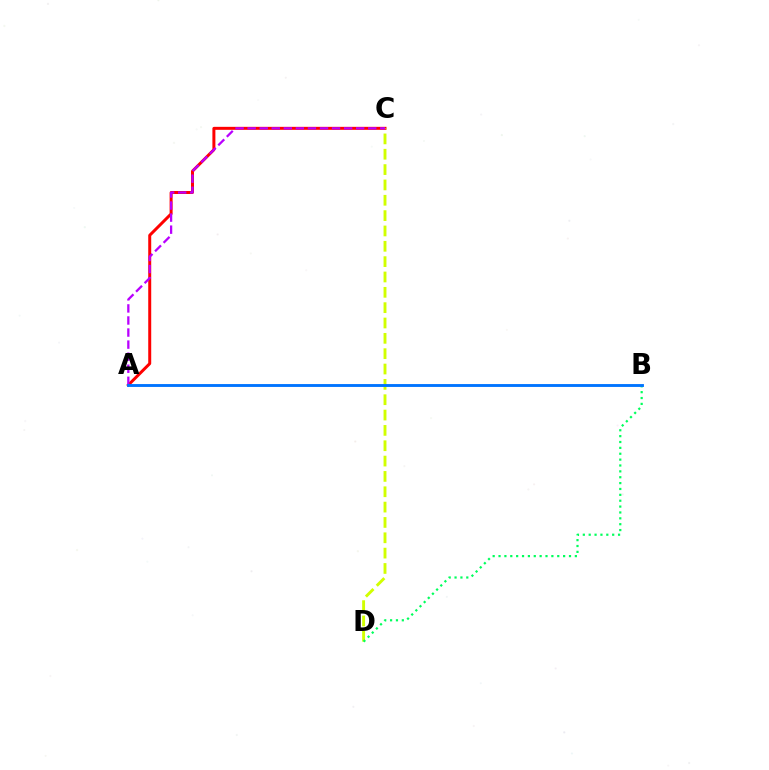{('A', 'C'): [{'color': '#ff0000', 'line_style': 'solid', 'thickness': 2.15}, {'color': '#b900ff', 'line_style': 'dashed', 'thickness': 1.64}], ('C', 'D'): [{'color': '#d1ff00', 'line_style': 'dashed', 'thickness': 2.08}], ('B', 'D'): [{'color': '#00ff5c', 'line_style': 'dotted', 'thickness': 1.6}], ('A', 'B'): [{'color': '#0074ff', 'line_style': 'solid', 'thickness': 2.07}]}